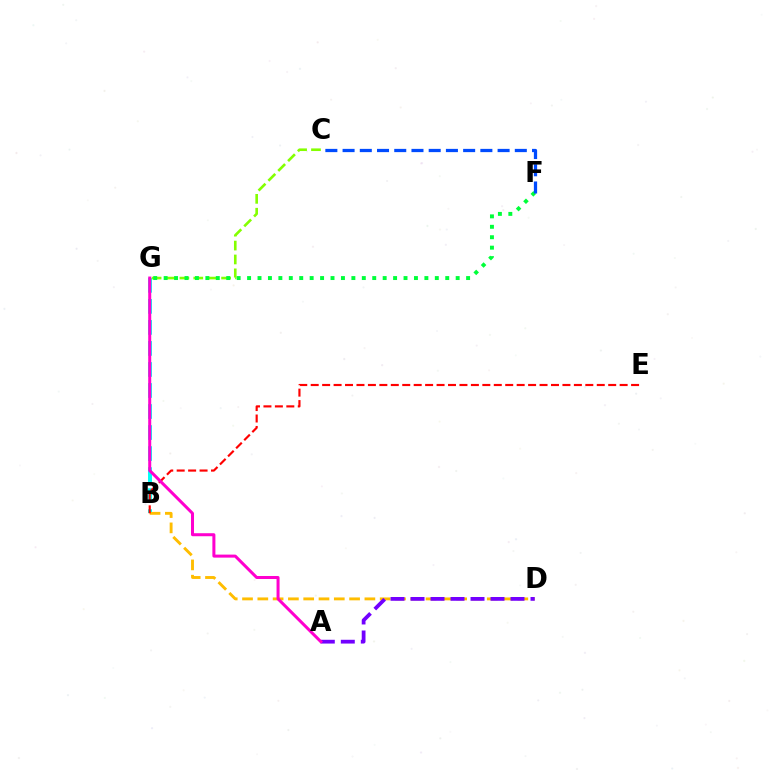{('B', 'G'): [{'color': '#00fff6', 'line_style': 'dashed', 'thickness': 2.86}], ('C', 'G'): [{'color': '#84ff00', 'line_style': 'dashed', 'thickness': 1.89}], ('B', 'D'): [{'color': '#ffbd00', 'line_style': 'dashed', 'thickness': 2.08}], ('F', 'G'): [{'color': '#00ff39', 'line_style': 'dotted', 'thickness': 2.83}], ('A', 'D'): [{'color': '#7200ff', 'line_style': 'dashed', 'thickness': 2.72}], ('B', 'E'): [{'color': '#ff0000', 'line_style': 'dashed', 'thickness': 1.55}], ('C', 'F'): [{'color': '#004bff', 'line_style': 'dashed', 'thickness': 2.34}], ('A', 'G'): [{'color': '#ff00cf', 'line_style': 'solid', 'thickness': 2.17}]}